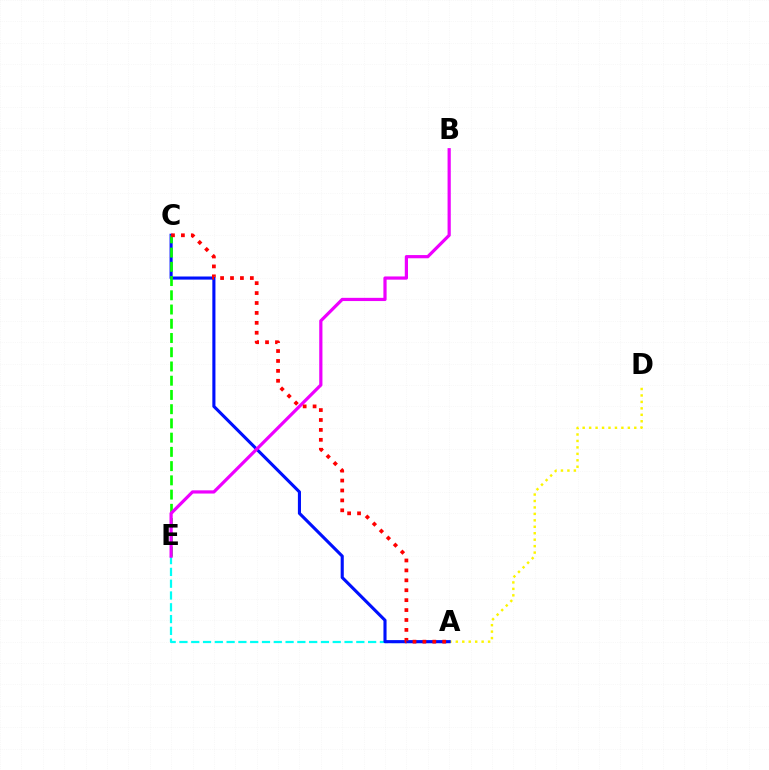{('A', 'D'): [{'color': '#fcf500', 'line_style': 'dotted', 'thickness': 1.75}], ('A', 'E'): [{'color': '#00fff6', 'line_style': 'dashed', 'thickness': 1.6}], ('A', 'C'): [{'color': '#0010ff', 'line_style': 'solid', 'thickness': 2.24}, {'color': '#ff0000', 'line_style': 'dotted', 'thickness': 2.7}], ('C', 'E'): [{'color': '#08ff00', 'line_style': 'dashed', 'thickness': 1.93}], ('B', 'E'): [{'color': '#ee00ff', 'line_style': 'solid', 'thickness': 2.31}]}